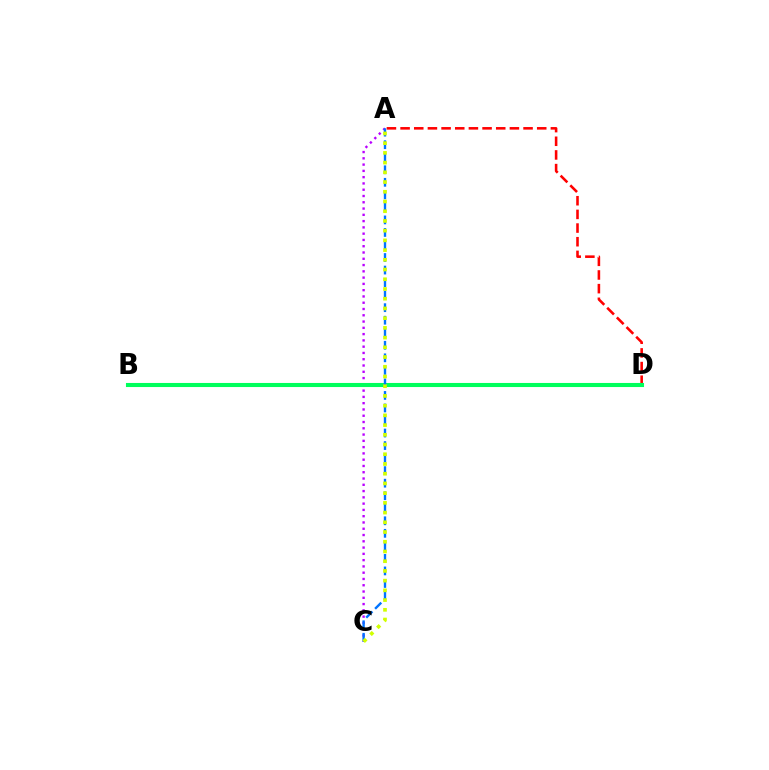{('A', 'C'): [{'color': '#b900ff', 'line_style': 'dotted', 'thickness': 1.71}, {'color': '#0074ff', 'line_style': 'dashed', 'thickness': 1.7}, {'color': '#d1ff00', 'line_style': 'dotted', 'thickness': 2.64}], ('A', 'D'): [{'color': '#ff0000', 'line_style': 'dashed', 'thickness': 1.86}], ('B', 'D'): [{'color': '#00ff5c', 'line_style': 'solid', 'thickness': 2.94}]}